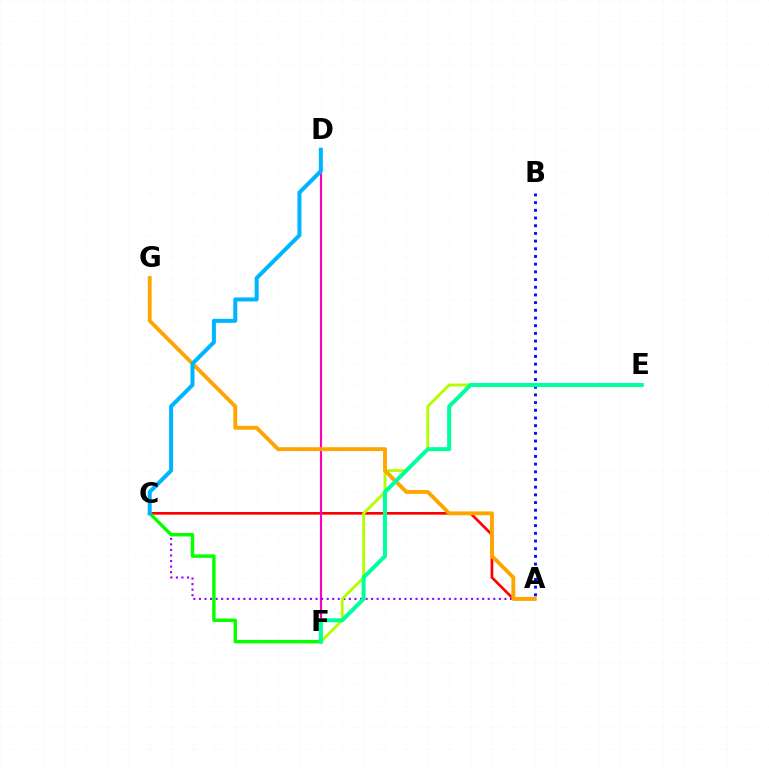{('A', 'C'): [{'color': '#ff0000', 'line_style': 'solid', 'thickness': 1.92}, {'color': '#9b00ff', 'line_style': 'dotted', 'thickness': 1.51}], ('D', 'F'): [{'color': '#ff00bd', 'line_style': 'solid', 'thickness': 1.53}], ('E', 'F'): [{'color': '#b3ff00', 'line_style': 'solid', 'thickness': 2.07}, {'color': '#00ff9d', 'line_style': 'solid', 'thickness': 2.89}], ('A', 'G'): [{'color': '#ffa500', 'line_style': 'solid', 'thickness': 2.79}], ('C', 'F'): [{'color': '#08ff00', 'line_style': 'solid', 'thickness': 2.48}], ('A', 'B'): [{'color': '#0010ff', 'line_style': 'dotted', 'thickness': 2.09}], ('C', 'D'): [{'color': '#00b5ff', 'line_style': 'solid', 'thickness': 2.89}]}